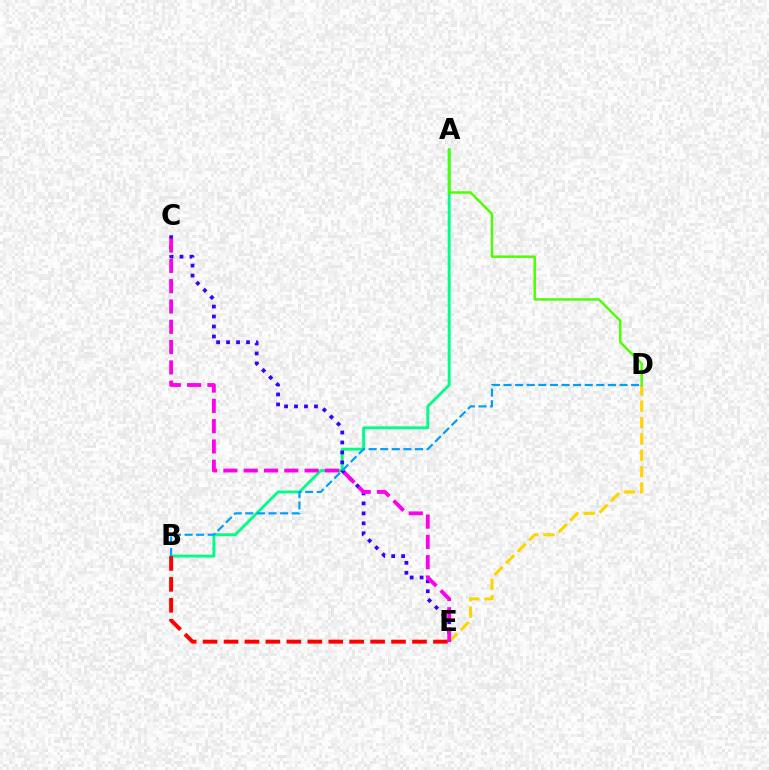{('D', 'E'): [{'color': '#ffd500', 'line_style': 'dashed', 'thickness': 2.22}], ('A', 'B'): [{'color': '#00ff86', 'line_style': 'solid', 'thickness': 2.08}], ('C', 'E'): [{'color': '#3700ff', 'line_style': 'dotted', 'thickness': 2.71}, {'color': '#ff00ed', 'line_style': 'dashed', 'thickness': 2.76}], ('A', 'D'): [{'color': '#4fff00', 'line_style': 'solid', 'thickness': 1.78}], ('B', 'E'): [{'color': '#ff0000', 'line_style': 'dashed', 'thickness': 2.84}], ('B', 'D'): [{'color': '#009eff', 'line_style': 'dashed', 'thickness': 1.58}]}